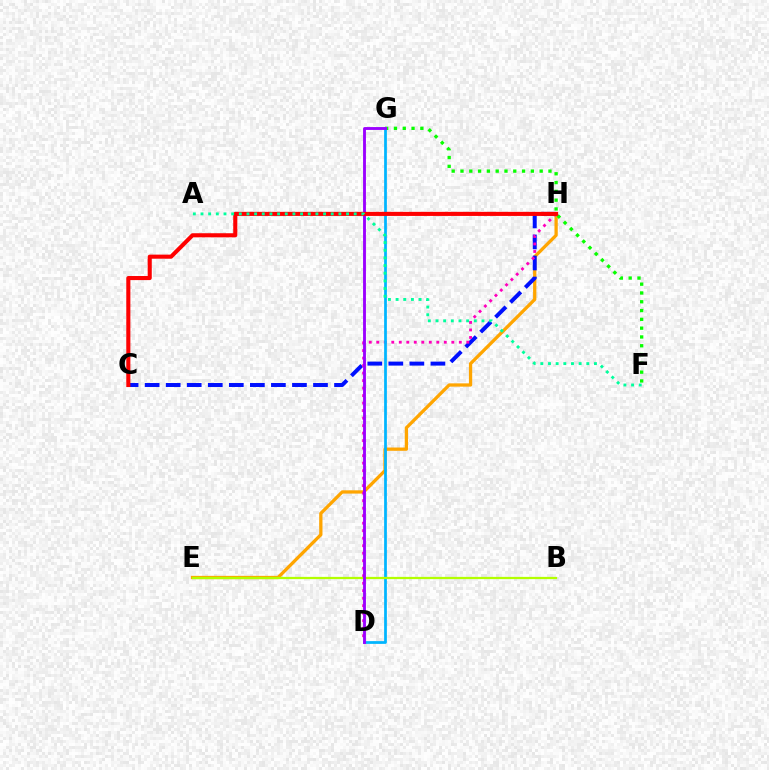{('E', 'H'): [{'color': '#ffa500', 'line_style': 'solid', 'thickness': 2.36}], ('C', 'H'): [{'color': '#0010ff', 'line_style': 'dashed', 'thickness': 2.86}, {'color': '#ff0000', 'line_style': 'solid', 'thickness': 2.94}], ('F', 'G'): [{'color': '#08ff00', 'line_style': 'dotted', 'thickness': 2.39}], ('D', 'H'): [{'color': '#ff00bd', 'line_style': 'dotted', 'thickness': 2.04}], ('D', 'G'): [{'color': '#00b5ff', 'line_style': 'solid', 'thickness': 1.98}, {'color': '#9b00ff', 'line_style': 'solid', 'thickness': 2.06}], ('B', 'E'): [{'color': '#b3ff00', 'line_style': 'solid', 'thickness': 1.62}], ('A', 'F'): [{'color': '#00ff9d', 'line_style': 'dotted', 'thickness': 2.08}]}